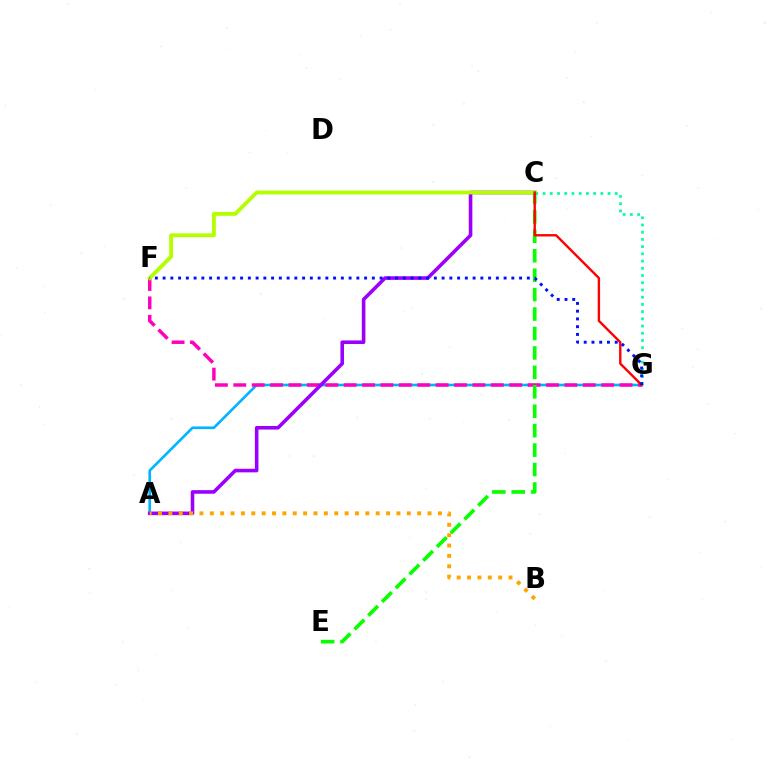{('A', 'G'): [{'color': '#00b5ff', 'line_style': 'solid', 'thickness': 1.9}], ('C', 'G'): [{'color': '#00ff9d', 'line_style': 'dotted', 'thickness': 1.96}, {'color': '#ff0000', 'line_style': 'solid', 'thickness': 1.71}], ('F', 'G'): [{'color': '#ff00bd', 'line_style': 'dashed', 'thickness': 2.5}, {'color': '#0010ff', 'line_style': 'dotted', 'thickness': 2.11}], ('A', 'C'): [{'color': '#9b00ff', 'line_style': 'solid', 'thickness': 2.58}], ('A', 'B'): [{'color': '#ffa500', 'line_style': 'dotted', 'thickness': 2.82}], ('C', 'F'): [{'color': '#b3ff00', 'line_style': 'solid', 'thickness': 2.78}], ('C', 'E'): [{'color': '#08ff00', 'line_style': 'dashed', 'thickness': 2.64}]}